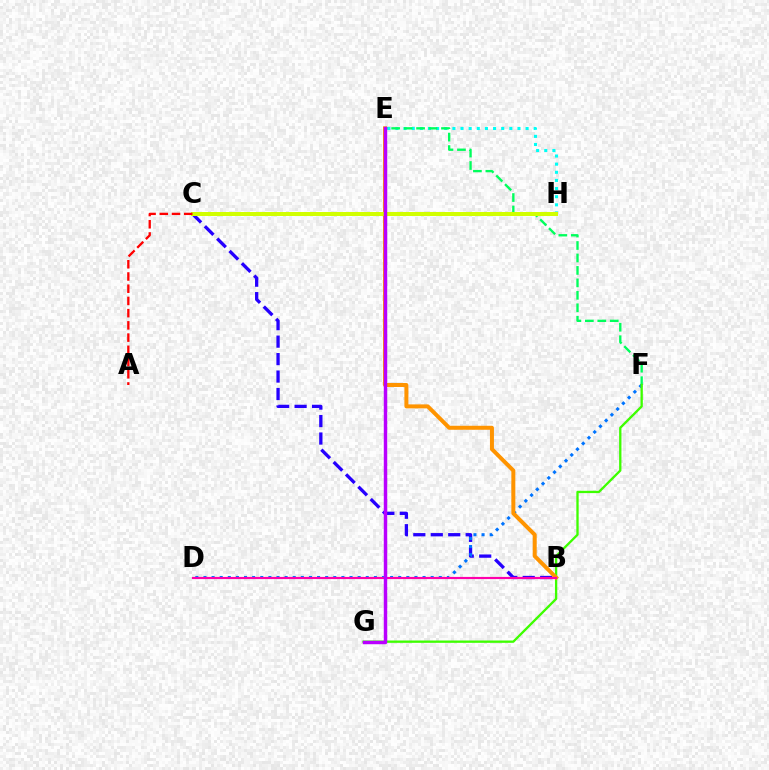{('E', 'H'): [{'color': '#00fff6', 'line_style': 'dotted', 'thickness': 2.21}], ('E', 'F'): [{'color': '#00ff5c', 'line_style': 'dashed', 'thickness': 1.69}], ('B', 'C'): [{'color': '#2500ff', 'line_style': 'dashed', 'thickness': 2.37}], ('D', 'F'): [{'color': '#0074ff', 'line_style': 'dotted', 'thickness': 2.2}], ('F', 'G'): [{'color': '#3dff00', 'line_style': 'solid', 'thickness': 1.67}], ('B', 'E'): [{'color': '#ff9400', 'line_style': 'solid', 'thickness': 2.87}], ('C', 'H'): [{'color': '#d1ff00', 'line_style': 'solid', 'thickness': 2.88}], ('A', 'C'): [{'color': '#ff0000', 'line_style': 'dashed', 'thickness': 1.66}], ('B', 'D'): [{'color': '#ff00ac', 'line_style': 'solid', 'thickness': 1.56}], ('E', 'G'): [{'color': '#b900ff', 'line_style': 'solid', 'thickness': 2.48}]}